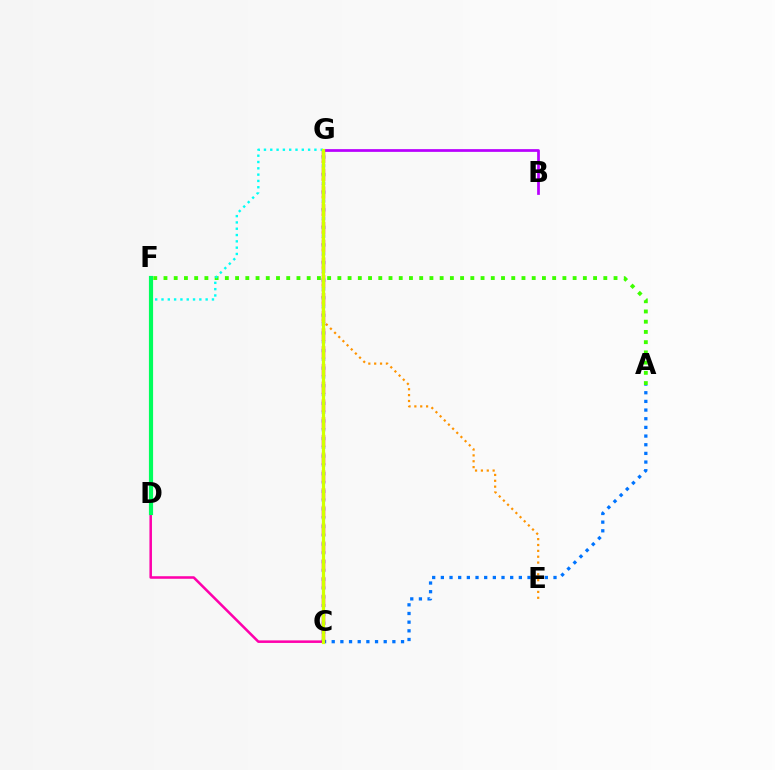{('A', 'C'): [{'color': '#0074ff', 'line_style': 'dotted', 'thickness': 2.35}], ('C', 'F'): [{'color': '#ff00ac', 'line_style': 'solid', 'thickness': 1.83}], ('A', 'F'): [{'color': '#3dff00', 'line_style': 'dotted', 'thickness': 2.78}], ('D', 'G'): [{'color': '#00fff6', 'line_style': 'dotted', 'thickness': 1.71}], ('D', 'F'): [{'color': '#00ff5c', 'line_style': 'solid', 'thickness': 2.99}], ('C', 'G'): [{'color': '#ff0000', 'line_style': 'dashed', 'thickness': 2.41}, {'color': '#2500ff', 'line_style': 'dotted', 'thickness': 2.39}, {'color': '#d1ff00', 'line_style': 'solid', 'thickness': 2.33}], ('E', 'G'): [{'color': '#ff9400', 'line_style': 'dotted', 'thickness': 1.59}], ('B', 'G'): [{'color': '#b900ff', 'line_style': 'solid', 'thickness': 1.97}]}